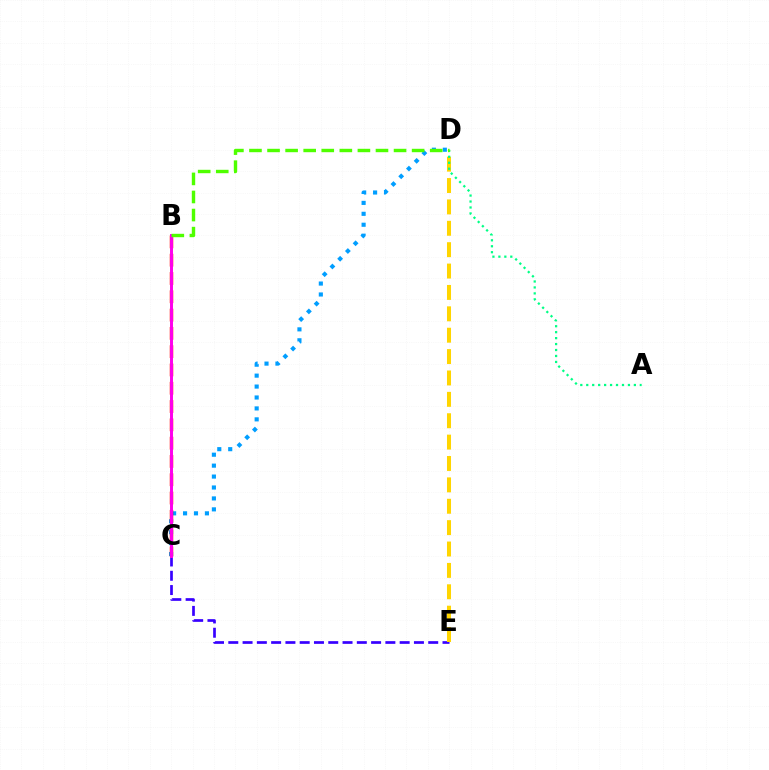{('C', 'D'): [{'color': '#009eff', 'line_style': 'dotted', 'thickness': 2.97}], ('B', 'C'): [{'color': '#ff0000', 'line_style': 'dashed', 'thickness': 2.49}, {'color': '#ff00ed', 'line_style': 'solid', 'thickness': 2.13}], ('C', 'E'): [{'color': '#3700ff', 'line_style': 'dashed', 'thickness': 1.94}], ('D', 'E'): [{'color': '#ffd500', 'line_style': 'dashed', 'thickness': 2.9}], ('A', 'D'): [{'color': '#00ff86', 'line_style': 'dotted', 'thickness': 1.62}], ('B', 'D'): [{'color': '#4fff00', 'line_style': 'dashed', 'thickness': 2.46}]}